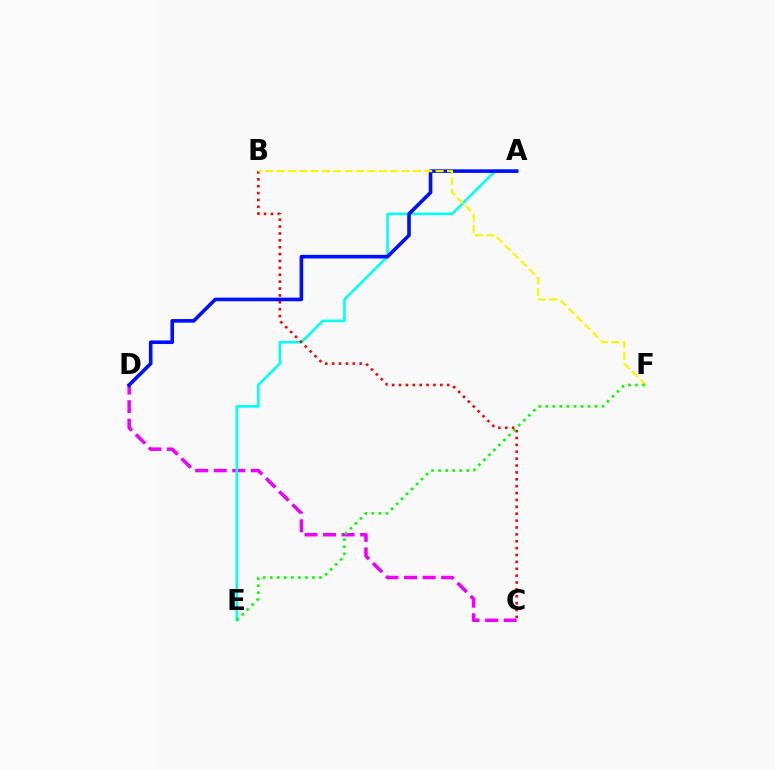{('C', 'D'): [{'color': '#ee00ff', 'line_style': 'dashed', 'thickness': 2.52}], ('A', 'E'): [{'color': '#00fff6', 'line_style': 'solid', 'thickness': 1.86}], ('B', 'C'): [{'color': '#ff0000', 'line_style': 'dotted', 'thickness': 1.87}], ('A', 'D'): [{'color': '#0010ff', 'line_style': 'solid', 'thickness': 2.6}], ('B', 'F'): [{'color': '#fcf500', 'line_style': 'dashed', 'thickness': 1.54}], ('E', 'F'): [{'color': '#08ff00', 'line_style': 'dotted', 'thickness': 1.91}]}